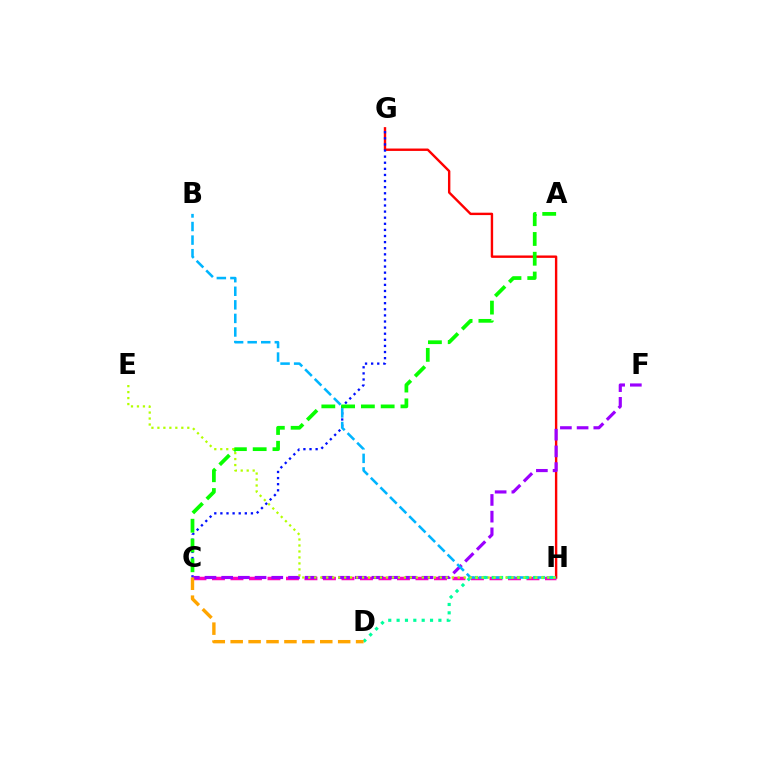{('C', 'H'): [{'color': '#ff00bd', 'line_style': 'dashed', 'thickness': 2.51}], ('G', 'H'): [{'color': '#ff0000', 'line_style': 'solid', 'thickness': 1.73}], ('C', 'G'): [{'color': '#0010ff', 'line_style': 'dotted', 'thickness': 1.66}], ('A', 'C'): [{'color': '#08ff00', 'line_style': 'dashed', 'thickness': 2.69}], ('C', 'F'): [{'color': '#9b00ff', 'line_style': 'dashed', 'thickness': 2.27}], ('B', 'H'): [{'color': '#00b5ff', 'line_style': 'dashed', 'thickness': 1.84}], ('D', 'H'): [{'color': '#00ff9d', 'line_style': 'dotted', 'thickness': 2.27}], ('C', 'D'): [{'color': '#ffa500', 'line_style': 'dashed', 'thickness': 2.43}], ('E', 'H'): [{'color': '#b3ff00', 'line_style': 'dotted', 'thickness': 1.62}]}